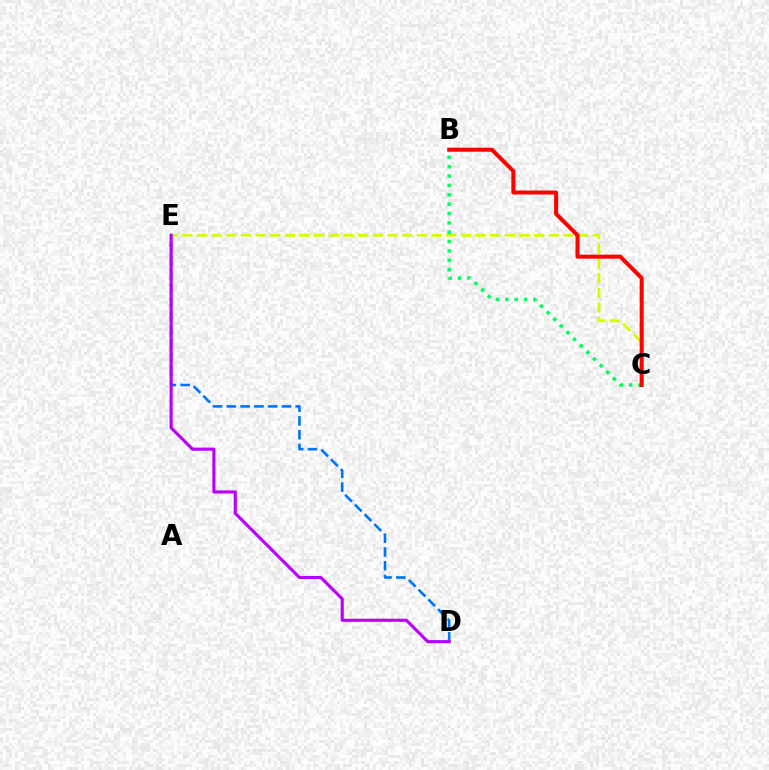{('D', 'E'): [{'color': '#0074ff', 'line_style': 'dashed', 'thickness': 1.87}, {'color': '#b900ff', 'line_style': 'solid', 'thickness': 2.25}], ('C', 'E'): [{'color': '#d1ff00', 'line_style': 'dashed', 'thickness': 1.99}], ('B', 'C'): [{'color': '#00ff5c', 'line_style': 'dotted', 'thickness': 2.54}, {'color': '#ff0000', 'line_style': 'solid', 'thickness': 2.88}]}